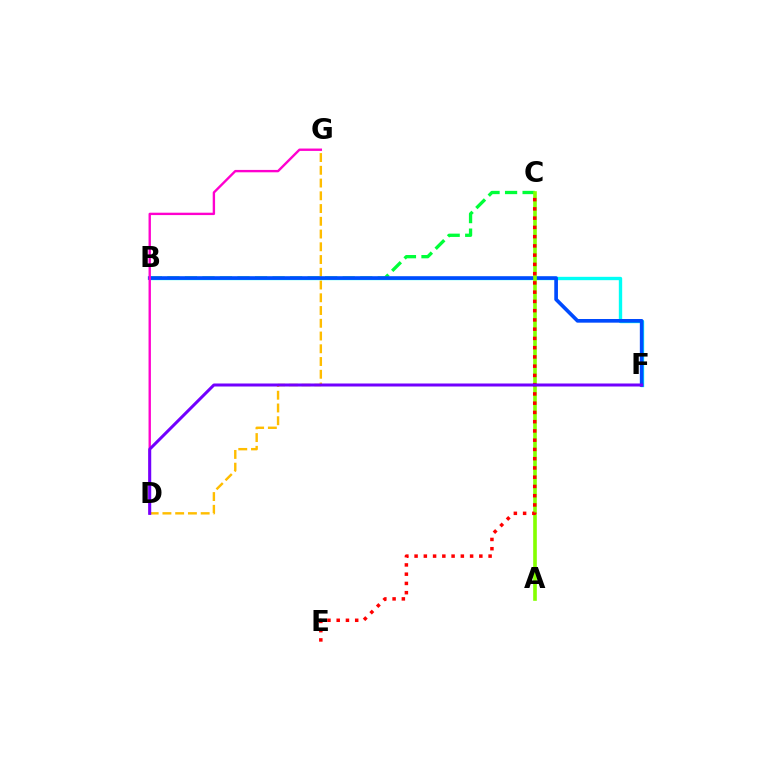{('B', 'C'): [{'color': '#00ff39', 'line_style': 'dashed', 'thickness': 2.38}], ('D', 'G'): [{'color': '#ffbd00', 'line_style': 'dashed', 'thickness': 1.73}, {'color': '#ff00cf', 'line_style': 'solid', 'thickness': 1.71}], ('B', 'F'): [{'color': '#00fff6', 'line_style': 'solid', 'thickness': 2.42}, {'color': '#004bff', 'line_style': 'solid', 'thickness': 2.64}], ('A', 'C'): [{'color': '#84ff00', 'line_style': 'solid', 'thickness': 2.61}], ('C', 'E'): [{'color': '#ff0000', 'line_style': 'dotted', 'thickness': 2.51}], ('D', 'F'): [{'color': '#7200ff', 'line_style': 'solid', 'thickness': 2.16}]}